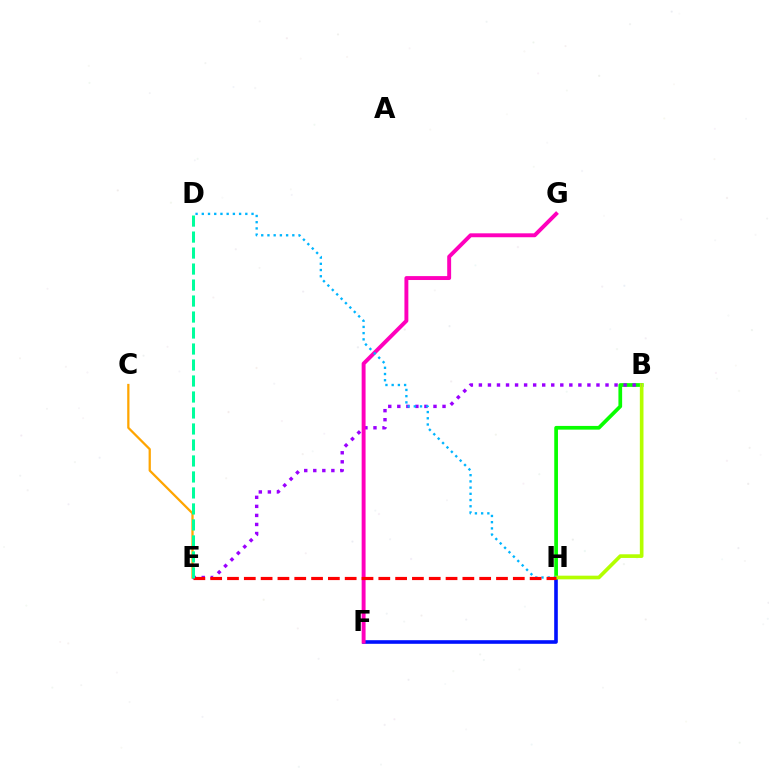{('F', 'H'): [{'color': '#0010ff', 'line_style': 'solid', 'thickness': 2.6}], ('C', 'E'): [{'color': '#ffa500', 'line_style': 'solid', 'thickness': 1.63}], ('B', 'H'): [{'color': '#08ff00', 'line_style': 'solid', 'thickness': 2.67}, {'color': '#b3ff00', 'line_style': 'solid', 'thickness': 2.63}], ('B', 'E'): [{'color': '#9b00ff', 'line_style': 'dotted', 'thickness': 2.46}], ('F', 'G'): [{'color': '#ff00bd', 'line_style': 'solid', 'thickness': 2.82}], ('D', 'H'): [{'color': '#00b5ff', 'line_style': 'dotted', 'thickness': 1.69}], ('E', 'H'): [{'color': '#ff0000', 'line_style': 'dashed', 'thickness': 2.28}], ('D', 'E'): [{'color': '#00ff9d', 'line_style': 'dashed', 'thickness': 2.17}]}